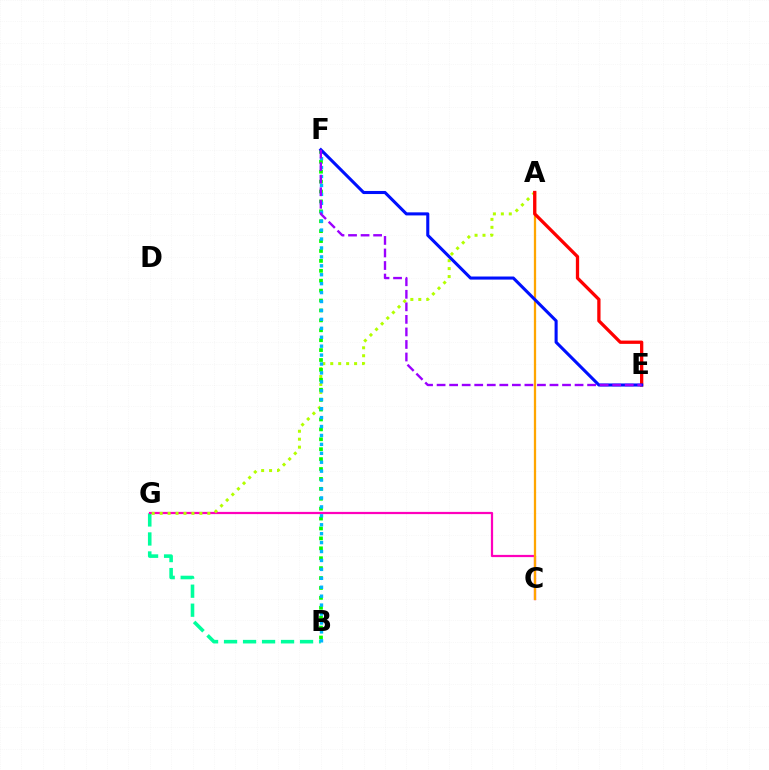{('B', 'G'): [{'color': '#00ff9d', 'line_style': 'dashed', 'thickness': 2.58}], ('C', 'G'): [{'color': '#ff00bd', 'line_style': 'solid', 'thickness': 1.6}], ('A', 'C'): [{'color': '#ffa500', 'line_style': 'solid', 'thickness': 1.64}], ('A', 'G'): [{'color': '#b3ff00', 'line_style': 'dotted', 'thickness': 2.16}], ('B', 'F'): [{'color': '#08ff00', 'line_style': 'dotted', 'thickness': 2.69}, {'color': '#00b5ff', 'line_style': 'dotted', 'thickness': 2.43}], ('A', 'E'): [{'color': '#ff0000', 'line_style': 'solid', 'thickness': 2.36}], ('E', 'F'): [{'color': '#0010ff', 'line_style': 'solid', 'thickness': 2.22}, {'color': '#9b00ff', 'line_style': 'dashed', 'thickness': 1.7}]}